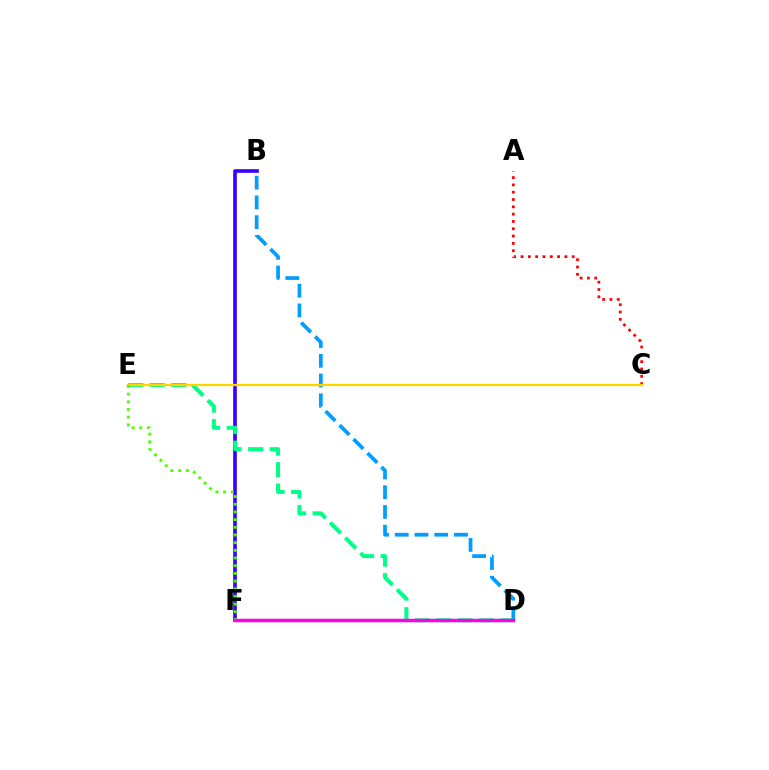{('B', 'D'): [{'color': '#009eff', 'line_style': 'dashed', 'thickness': 2.68}], ('B', 'F'): [{'color': '#3700ff', 'line_style': 'solid', 'thickness': 2.62}], ('D', 'E'): [{'color': '#00ff86', 'line_style': 'dashed', 'thickness': 2.91}], ('A', 'C'): [{'color': '#ff0000', 'line_style': 'dotted', 'thickness': 1.99}], ('C', 'E'): [{'color': '#ffd500', 'line_style': 'solid', 'thickness': 1.66}], ('E', 'F'): [{'color': '#4fff00', 'line_style': 'dotted', 'thickness': 2.09}], ('D', 'F'): [{'color': '#ff00ed', 'line_style': 'solid', 'thickness': 2.5}]}